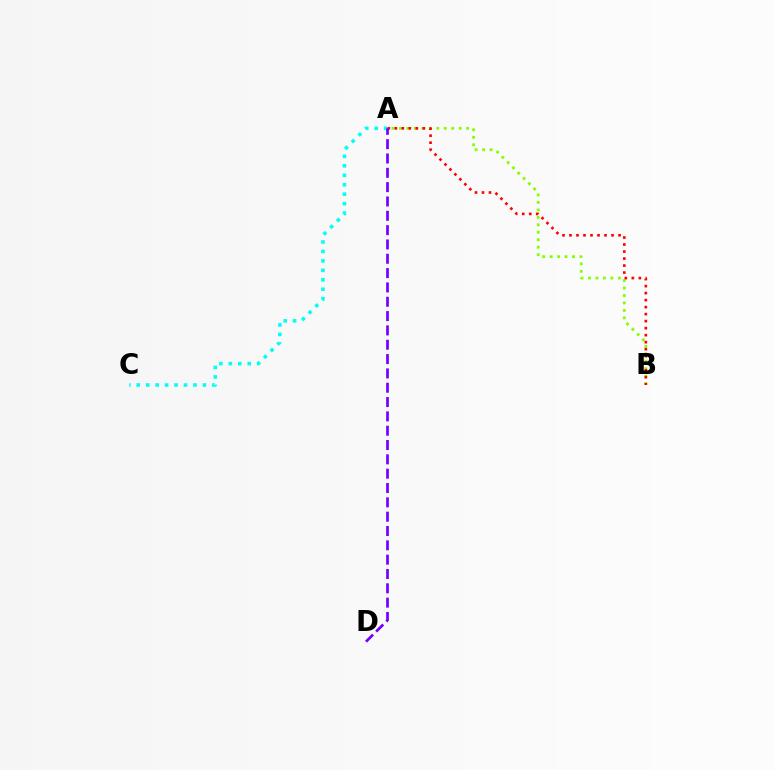{('A', 'B'): [{'color': '#84ff00', 'line_style': 'dotted', 'thickness': 2.03}, {'color': '#ff0000', 'line_style': 'dotted', 'thickness': 1.9}], ('A', 'C'): [{'color': '#00fff6', 'line_style': 'dotted', 'thickness': 2.57}], ('A', 'D'): [{'color': '#7200ff', 'line_style': 'dashed', 'thickness': 1.95}]}